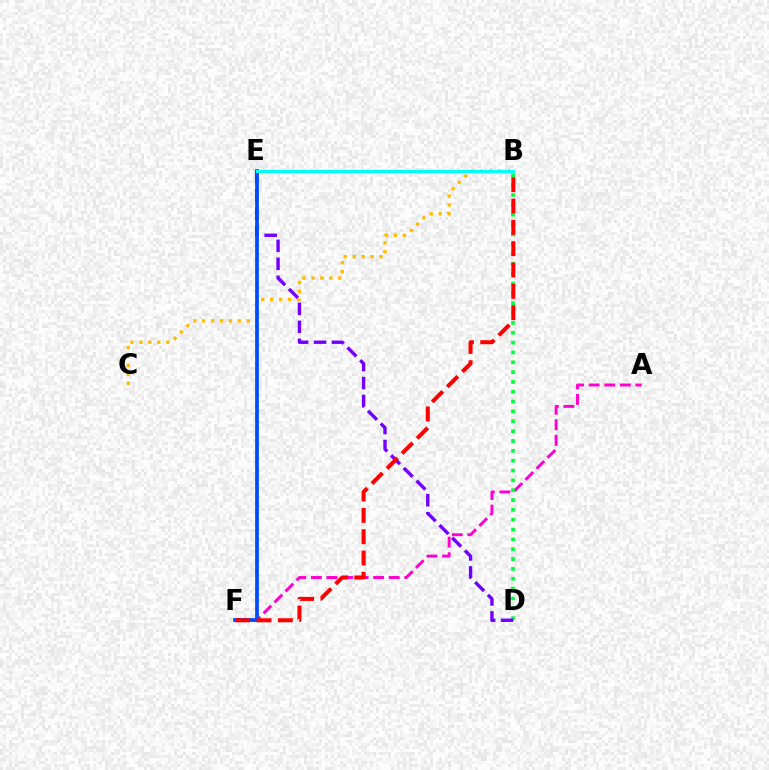{('B', 'C'): [{'color': '#ffbd00', 'line_style': 'dotted', 'thickness': 2.43}], ('A', 'F'): [{'color': '#ff00cf', 'line_style': 'dashed', 'thickness': 2.11}], ('B', 'D'): [{'color': '#00ff39', 'line_style': 'dotted', 'thickness': 2.67}], ('B', 'E'): [{'color': '#84ff00', 'line_style': 'solid', 'thickness': 1.84}, {'color': '#00fff6', 'line_style': 'solid', 'thickness': 2.26}], ('D', 'E'): [{'color': '#7200ff', 'line_style': 'dashed', 'thickness': 2.44}], ('E', 'F'): [{'color': '#004bff', 'line_style': 'solid', 'thickness': 2.7}], ('B', 'F'): [{'color': '#ff0000', 'line_style': 'dashed', 'thickness': 2.9}]}